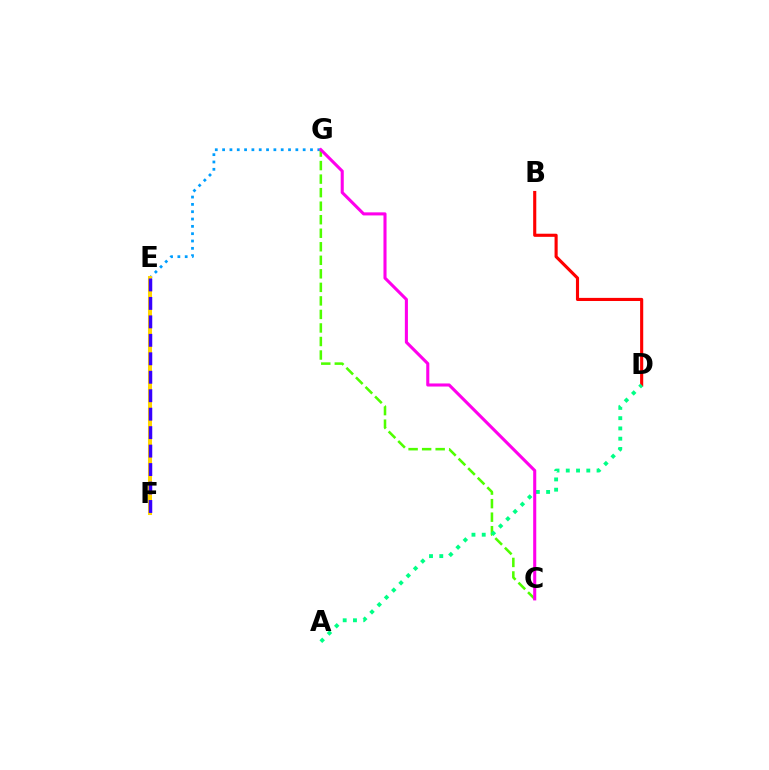{('E', 'G'): [{'color': '#009eff', 'line_style': 'dotted', 'thickness': 1.99}], ('E', 'F'): [{'color': '#ffd500', 'line_style': 'solid', 'thickness': 2.91}, {'color': '#3700ff', 'line_style': 'dashed', 'thickness': 2.51}], ('C', 'G'): [{'color': '#4fff00', 'line_style': 'dashed', 'thickness': 1.84}, {'color': '#ff00ed', 'line_style': 'solid', 'thickness': 2.22}], ('B', 'D'): [{'color': '#ff0000', 'line_style': 'solid', 'thickness': 2.24}], ('A', 'D'): [{'color': '#00ff86', 'line_style': 'dotted', 'thickness': 2.79}]}